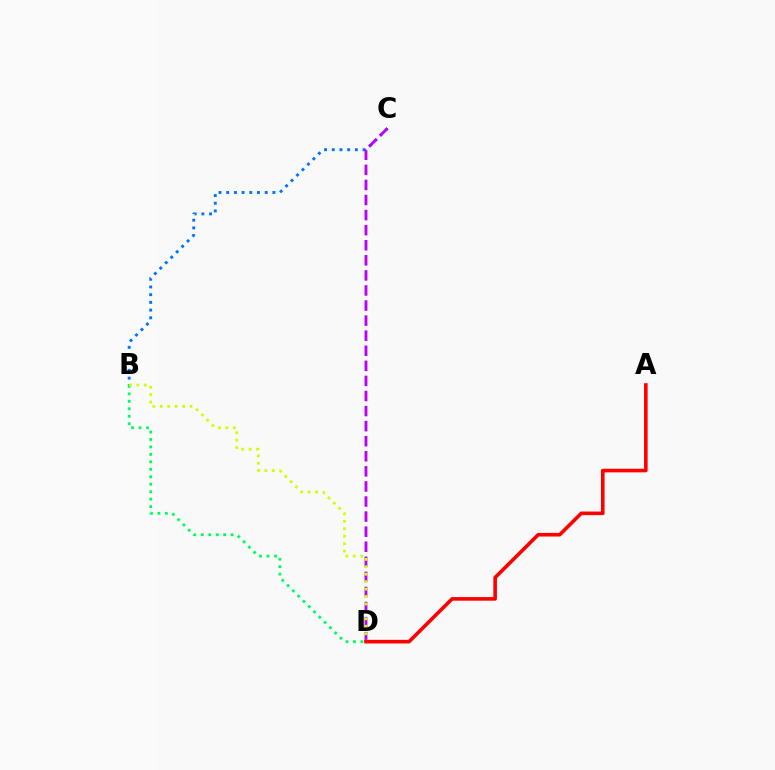{('B', 'C'): [{'color': '#0074ff', 'line_style': 'dotted', 'thickness': 2.09}], ('B', 'D'): [{'color': '#00ff5c', 'line_style': 'dotted', 'thickness': 2.03}, {'color': '#d1ff00', 'line_style': 'dotted', 'thickness': 2.02}], ('C', 'D'): [{'color': '#b900ff', 'line_style': 'dashed', 'thickness': 2.05}], ('A', 'D'): [{'color': '#ff0000', 'line_style': 'solid', 'thickness': 2.6}]}